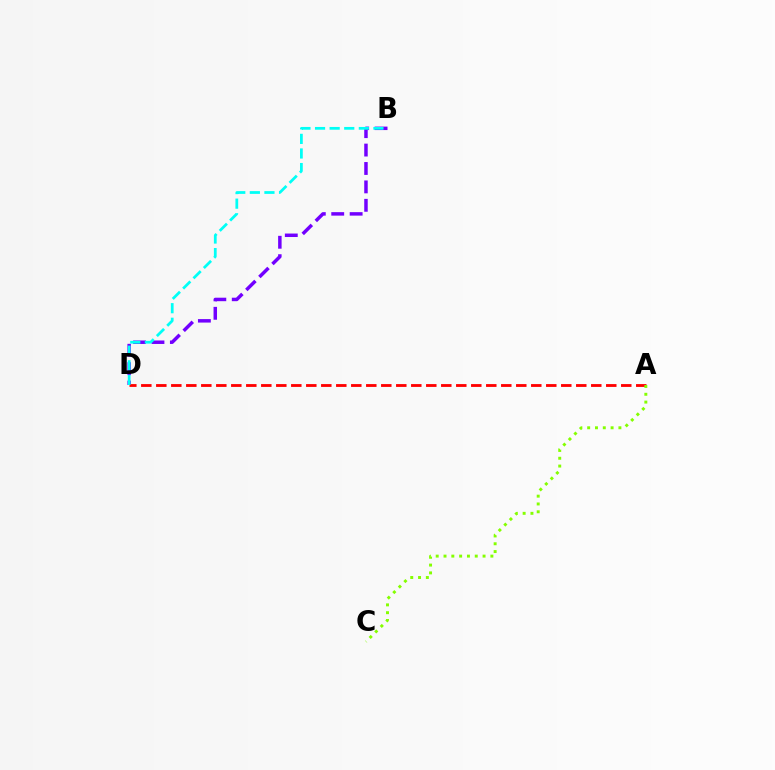{('B', 'D'): [{'color': '#7200ff', 'line_style': 'dashed', 'thickness': 2.5}, {'color': '#00fff6', 'line_style': 'dashed', 'thickness': 1.98}], ('A', 'D'): [{'color': '#ff0000', 'line_style': 'dashed', 'thickness': 2.04}], ('A', 'C'): [{'color': '#84ff00', 'line_style': 'dotted', 'thickness': 2.12}]}